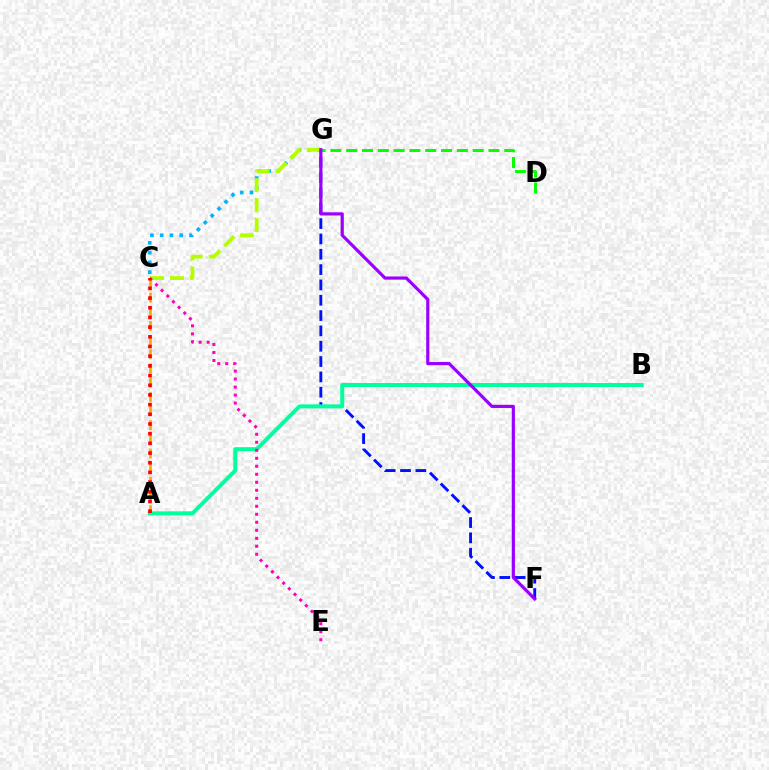{('F', 'G'): [{'color': '#0010ff', 'line_style': 'dashed', 'thickness': 2.08}, {'color': '#9b00ff', 'line_style': 'solid', 'thickness': 2.29}], ('C', 'G'): [{'color': '#00b5ff', 'line_style': 'dotted', 'thickness': 2.66}, {'color': '#b3ff00', 'line_style': 'dashed', 'thickness': 2.72}], ('D', 'G'): [{'color': '#08ff00', 'line_style': 'dashed', 'thickness': 2.15}], ('A', 'B'): [{'color': '#00ff9d', 'line_style': 'solid', 'thickness': 2.86}], ('C', 'E'): [{'color': '#ff00bd', 'line_style': 'dotted', 'thickness': 2.17}], ('A', 'C'): [{'color': '#ffa500', 'line_style': 'dashed', 'thickness': 1.93}, {'color': '#ff0000', 'line_style': 'dotted', 'thickness': 2.63}]}